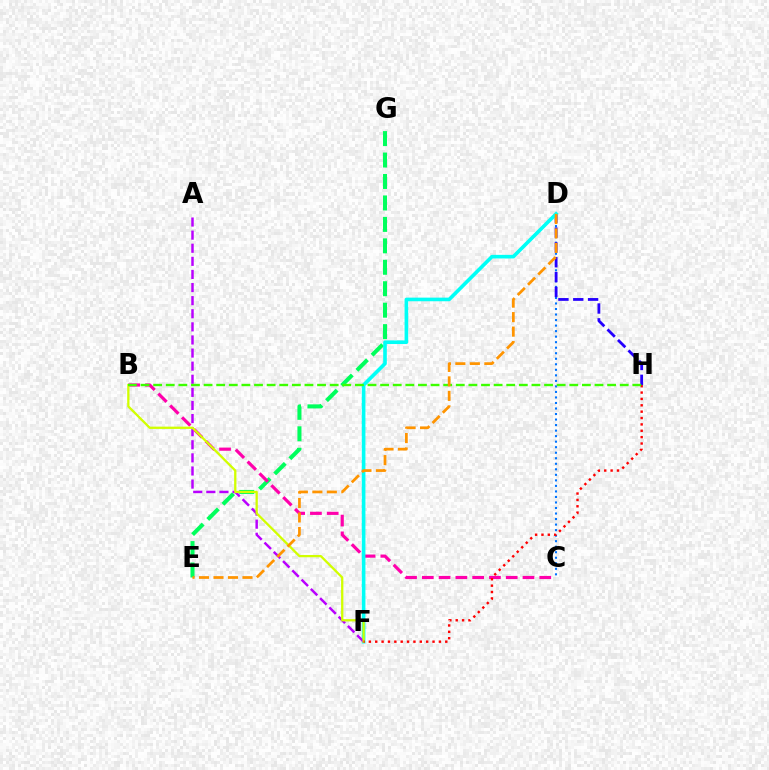{('C', 'D'): [{'color': '#0074ff', 'line_style': 'dotted', 'thickness': 1.5}], ('E', 'G'): [{'color': '#00ff5c', 'line_style': 'dashed', 'thickness': 2.91}], ('B', 'C'): [{'color': '#ff00ac', 'line_style': 'dashed', 'thickness': 2.28}], ('D', 'H'): [{'color': '#2500ff', 'line_style': 'dashed', 'thickness': 2.02}], ('D', 'F'): [{'color': '#00fff6', 'line_style': 'solid', 'thickness': 2.61}], ('A', 'F'): [{'color': '#b900ff', 'line_style': 'dashed', 'thickness': 1.78}], ('B', 'F'): [{'color': '#d1ff00', 'line_style': 'solid', 'thickness': 1.65}], ('F', 'H'): [{'color': '#ff0000', 'line_style': 'dotted', 'thickness': 1.73}], ('B', 'H'): [{'color': '#3dff00', 'line_style': 'dashed', 'thickness': 1.71}], ('D', 'E'): [{'color': '#ff9400', 'line_style': 'dashed', 'thickness': 1.97}]}